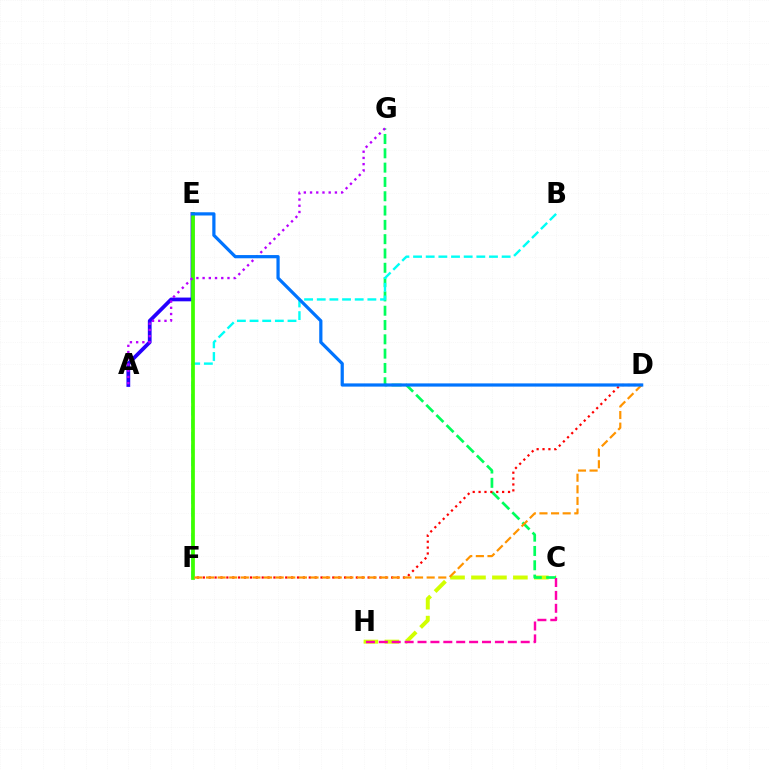{('C', 'H'): [{'color': '#d1ff00', 'line_style': 'dashed', 'thickness': 2.85}, {'color': '#ff00ac', 'line_style': 'dashed', 'thickness': 1.75}], ('C', 'G'): [{'color': '#00ff5c', 'line_style': 'dashed', 'thickness': 1.94}], ('D', 'F'): [{'color': '#ff0000', 'line_style': 'dotted', 'thickness': 1.6}, {'color': '#ff9400', 'line_style': 'dashed', 'thickness': 1.58}], ('A', 'E'): [{'color': '#2500ff', 'line_style': 'solid', 'thickness': 2.7}], ('B', 'F'): [{'color': '#00fff6', 'line_style': 'dashed', 'thickness': 1.72}], ('E', 'F'): [{'color': '#3dff00', 'line_style': 'solid', 'thickness': 2.69}], ('A', 'G'): [{'color': '#b900ff', 'line_style': 'dotted', 'thickness': 1.69}], ('D', 'E'): [{'color': '#0074ff', 'line_style': 'solid', 'thickness': 2.32}]}